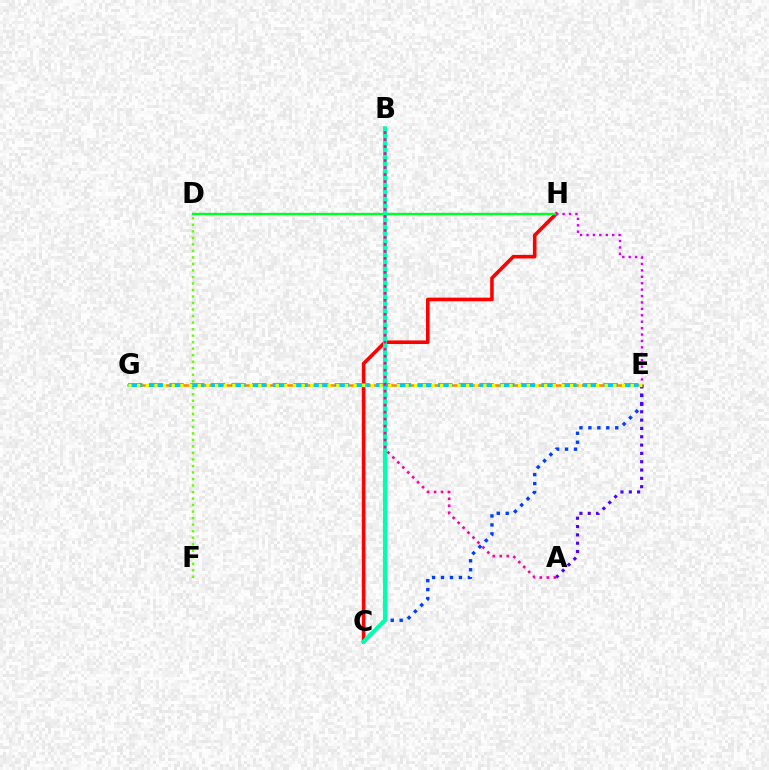{('C', 'H'): [{'color': '#ff0000', 'line_style': 'solid', 'thickness': 2.59}], ('D', 'H'): [{'color': '#00ff27', 'line_style': 'solid', 'thickness': 1.72}], ('D', 'F'): [{'color': '#66ff00', 'line_style': 'dotted', 'thickness': 1.77}], ('E', 'G'): [{'color': '#ff8800', 'line_style': 'solid', 'thickness': 1.84}, {'color': '#00c7ff', 'line_style': 'dashed', 'thickness': 2.81}, {'color': '#eeff00', 'line_style': 'dotted', 'thickness': 2.35}], ('C', 'E'): [{'color': '#003fff', 'line_style': 'dotted', 'thickness': 2.43}], ('A', 'E'): [{'color': '#4f00ff', 'line_style': 'dotted', 'thickness': 2.26}], ('B', 'C'): [{'color': '#00ffaf', 'line_style': 'solid', 'thickness': 2.94}], ('E', 'H'): [{'color': '#d600ff', 'line_style': 'dotted', 'thickness': 1.74}], ('A', 'B'): [{'color': '#ff00a0', 'line_style': 'dotted', 'thickness': 1.9}]}